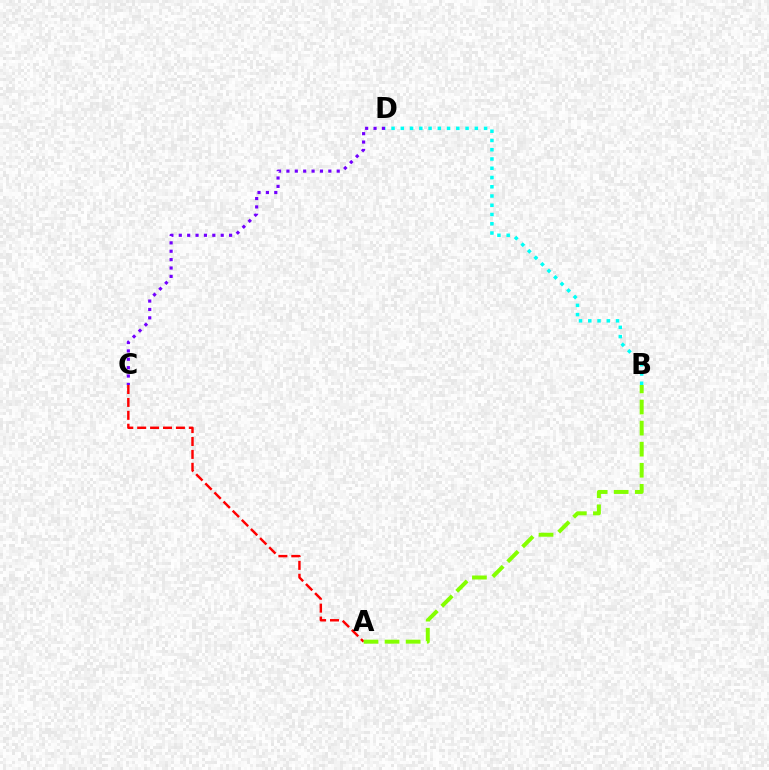{('A', 'C'): [{'color': '#ff0000', 'line_style': 'dashed', 'thickness': 1.75}], ('C', 'D'): [{'color': '#7200ff', 'line_style': 'dotted', 'thickness': 2.28}], ('A', 'B'): [{'color': '#84ff00', 'line_style': 'dashed', 'thickness': 2.86}], ('B', 'D'): [{'color': '#00fff6', 'line_style': 'dotted', 'thickness': 2.51}]}